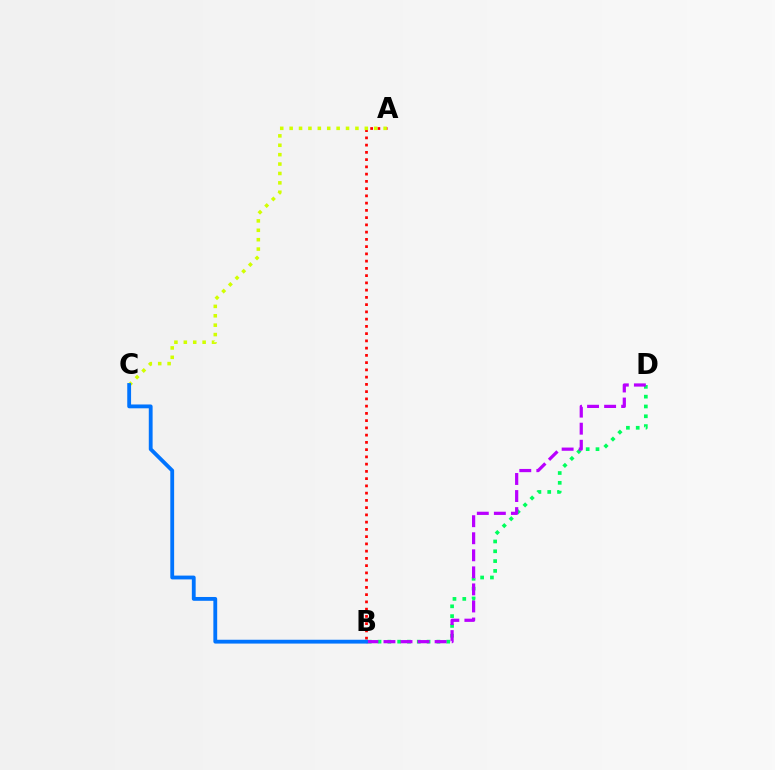{('A', 'B'): [{'color': '#ff0000', 'line_style': 'dotted', 'thickness': 1.97}], ('A', 'C'): [{'color': '#d1ff00', 'line_style': 'dotted', 'thickness': 2.55}], ('B', 'D'): [{'color': '#00ff5c', 'line_style': 'dotted', 'thickness': 2.67}, {'color': '#b900ff', 'line_style': 'dashed', 'thickness': 2.32}], ('B', 'C'): [{'color': '#0074ff', 'line_style': 'solid', 'thickness': 2.75}]}